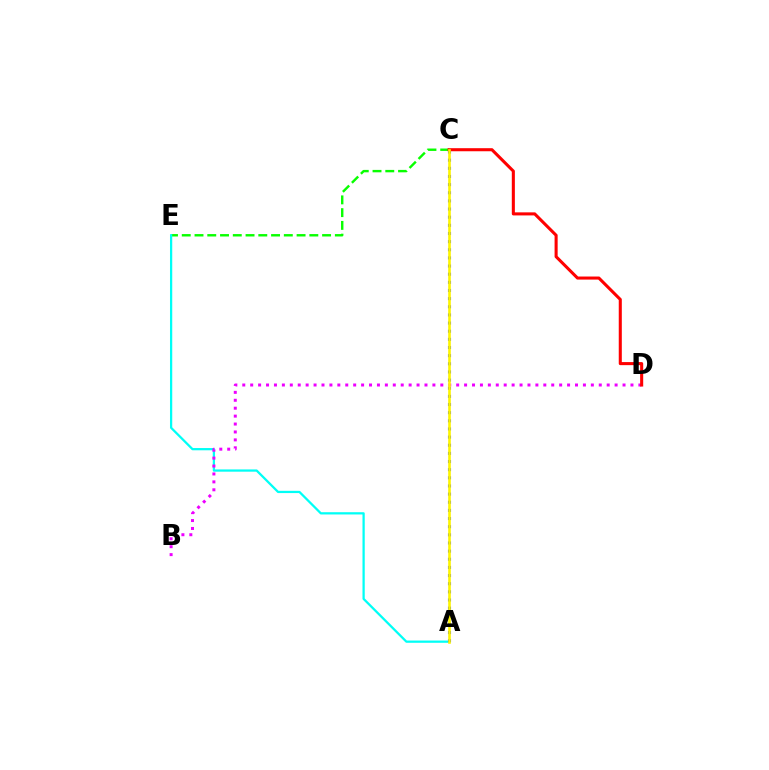{('C', 'E'): [{'color': '#08ff00', 'line_style': 'dashed', 'thickness': 1.73}], ('A', 'E'): [{'color': '#00fff6', 'line_style': 'solid', 'thickness': 1.62}], ('A', 'C'): [{'color': '#0010ff', 'line_style': 'dotted', 'thickness': 2.21}, {'color': '#fcf500', 'line_style': 'solid', 'thickness': 1.88}], ('B', 'D'): [{'color': '#ee00ff', 'line_style': 'dotted', 'thickness': 2.15}], ('C', 'D'): [{'color': '#ff0000', 'line_style': 'solid', 'thickness': 2.21}]}